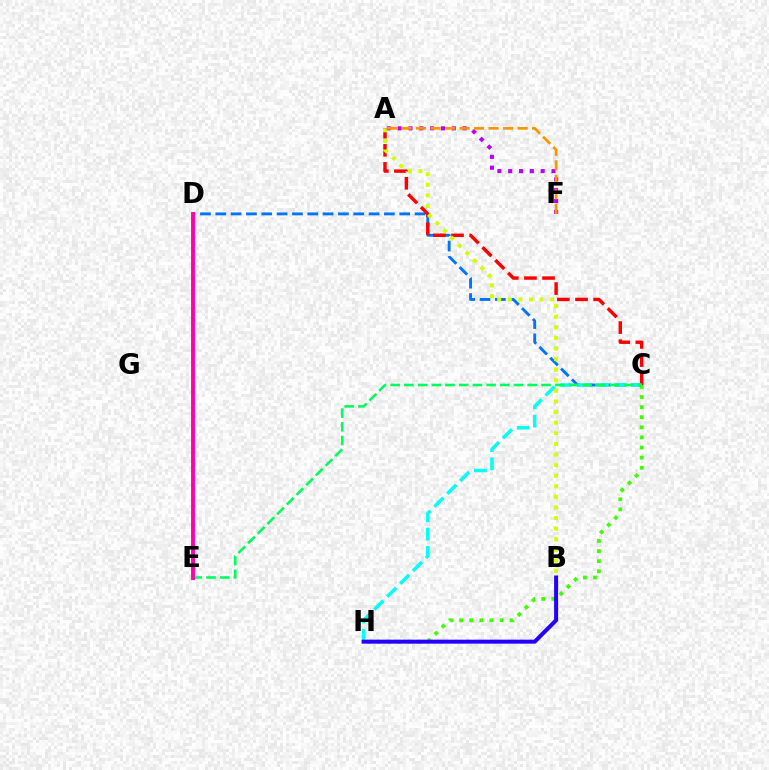{('C', 'D'): [{'color': '#0074ff', 'line_style': 'dashed', 'thickness': 2.08}], ('A', 'C'): [{'color': '#ff0000', 'line_style': 'dashed', 'thickness': 2.46}], ('C', 'H'): [{'color': '#00fff6', 'line_style': 'dashed', 'thickness': 2.48}, {'color': '#3dff00', 'line_style': 'dotted', 'thickness': 2.75}], ('A', 'B'): [{'color': '#d1ff00', 'line_style': 'dotted', 'thickness': 2.88}], ('C', 'E'): [{'color': '#00ff5c', 'line_style': 'dashed', 'thickness': 1.86}], ('D', 'E'): [{'color': '#ff00ac', 'line_style': 'solid', 'thickness': 2.79}], ('A', 'F'): [{'color': '#b900ff', 'line_style': 'dotted', 'thickness': 2.94}, {'color': '#ff9400', 'line_style': 'dashed', 'thickness': 1.97}], ('B', 'H'): [{'color': '#2500ff', 'line_style': 'solid', 'thickness': 2.87}]}